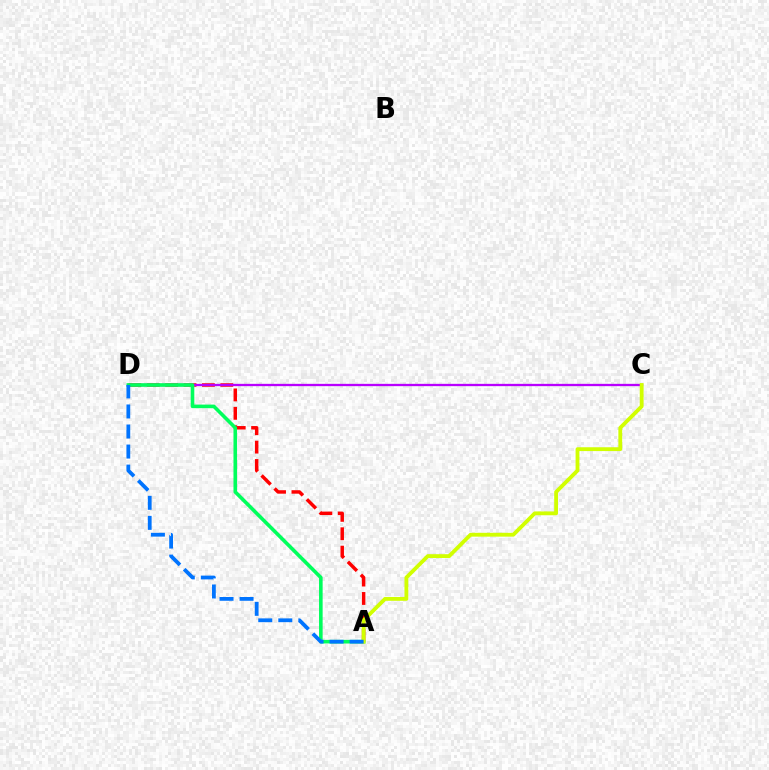{('A', 'D'): [{'color': '#ff0000', 'line_style': 'dashed', 'thickness': 2.5}, {'color': '#00ff5c', 'line_style': 'solid', 'thickness': 2.59}, {'color': '#0074ff', 'line_style': 'dashed', 'thickness': 2.72}], ('C', 'D'): [{'color': '#b900ff', 'line_style': 'solid', 'thickness': 1.66}], ('A', 'C'): [{'color': '#d1ff00', 'line_style': 'solid', 'thickness': 2.76}]}